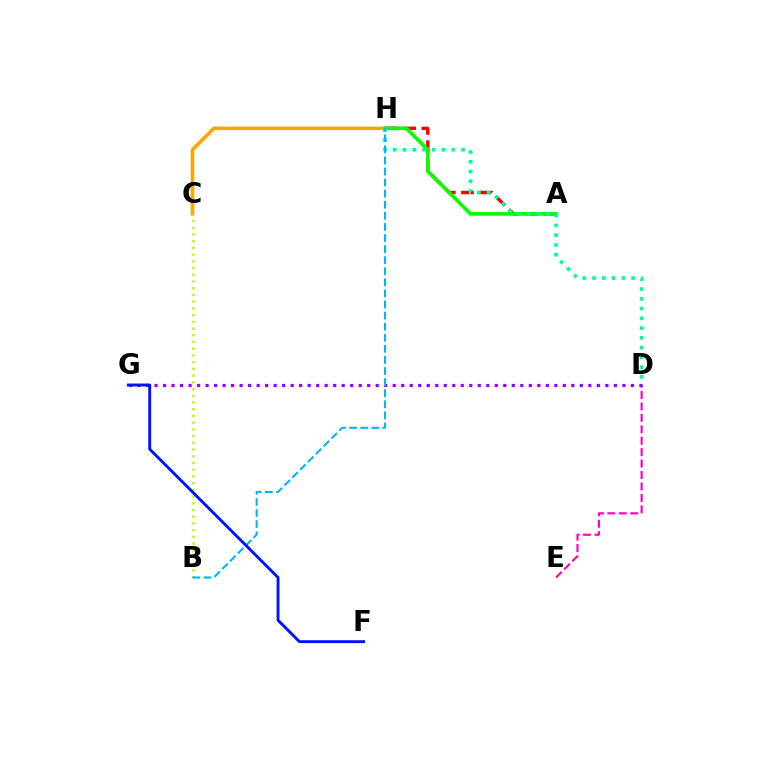{('A', 'H'): [{'color': '#ff0000', 'line_style': 'dashed', 'thickness': 2.48}, {'color': '#08ff00', 'line_style': 'solid', 'thickness': 2.64}], ('C', 'H'): [{'color': '#ffa500', 'line_style': 'solid', 'thickness': 2.55}], ('D', 'E'): [{'color': '#ff00bd', 'line_style': 'dashed', 'thickness': 1.55}], ('D', 'H'): [{'color': '#00ff9d', 'line_style': 'dotted', 'thickness': 2.65}], ('D', 'G'): [{'color': '#9b00ff', 'line_style': 'dotted', 'thickness': 2.31}], ('B', 'C'): [{'color': '#b3ff00', 'line_style': 'dotted', 'thickness': 1.83}], ('B', 'H'): [{'color': '#00b5ff', 'line_style': 'dashed', 'thickness': 1.51}], ('F', 'G'): [{'color': '#0010ff', 'line_style': 'solid', 'thickness': 2.08}]}